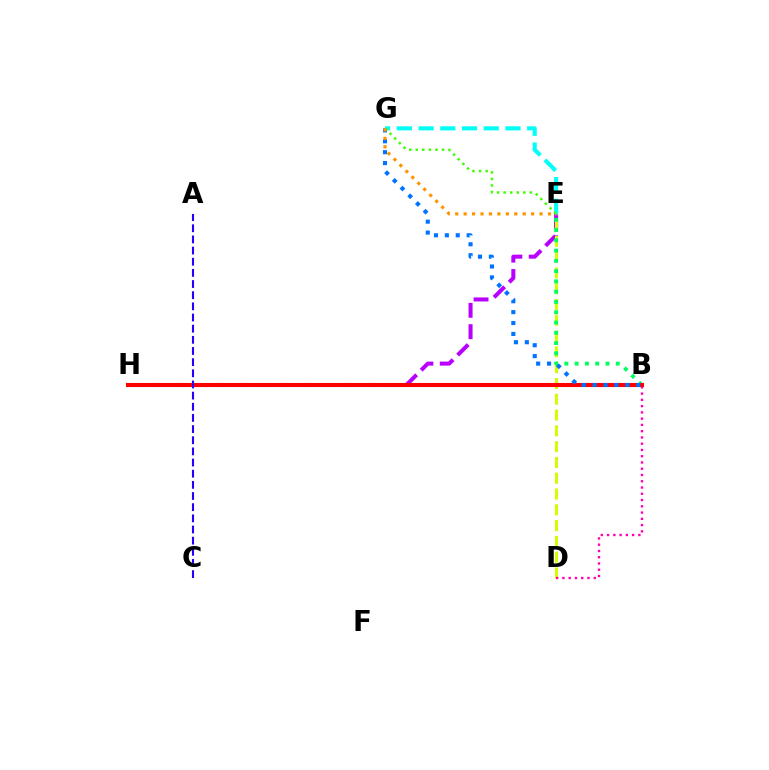{('E', 'H'): [{'color': '#b900ff', 'line_style': 'dashed', 'thickness': 2.9}], ('E', 'G'): [{'color': '#00fff6', 'line_style': 'dashed', 'thickness': 2.95}, {'color': '#3dff00', 'line_style': 'dotted', 'thickness': 1.78}, {'color': '#ff9400', 'line_style': 'dotted', 'thickness': 2.29}], ('D', 'E'): [{'color': '#d1ff00', 'line_style': 'dashed', 'thickness': 2.15}], ('B', 'E'): [{'color': '#00ff5c', 'line_style': 'dotted', 'thickness': 2.79}], ('B', 'D'): [{'color': '#ff00ac', 'line_style': 'dotted', 'thickness': 1.7}], ('B', 'H'): [{'color': '#ff0000', 'line_style': 'solid', 'thickness': 2.94}], ('B', 'G'): [{'color': '#0074ff', 'line_style': 'dotted', 'thickness': 2.96}], ('A', 'C'): [{'color': '#2500ff', 'line_style': 'dashed', 'thickness': 1.52}]}